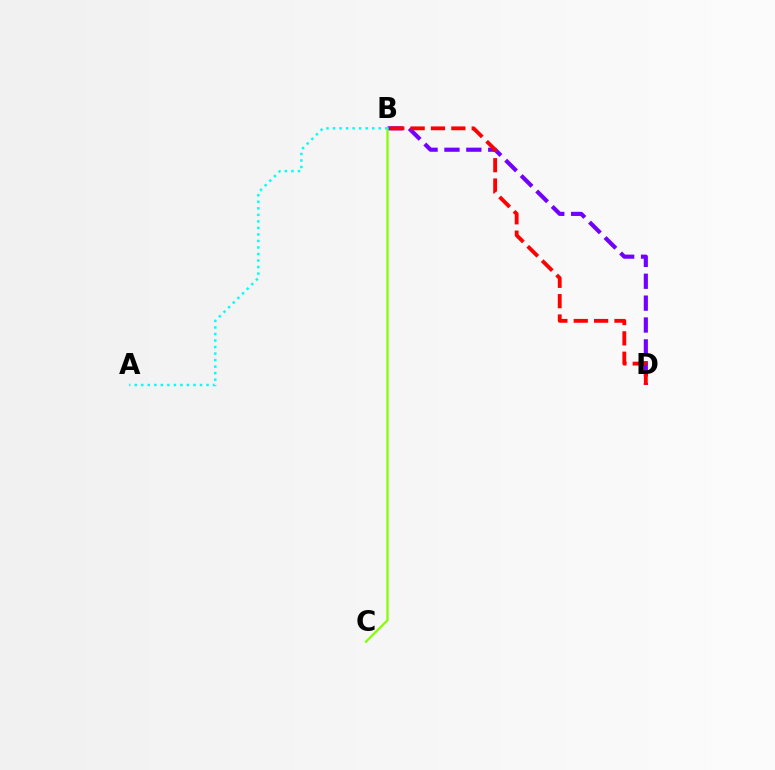{('B', 'D'): [{'color': '#7200ff', 'line_style': 'dashed', 'thickness': 2.97}, {'color': '#ff0000', 'line_style': 'dashed', 'thickness': 2.77}], ('B', 'C'): [{'color': '#84ff00', 'line_style': 'solid', 'thickness': 1.64}], ('A', 'B'): [{'color': '#00fff6', 'line_style': 'dotted', 'thickness': 1.77}]}